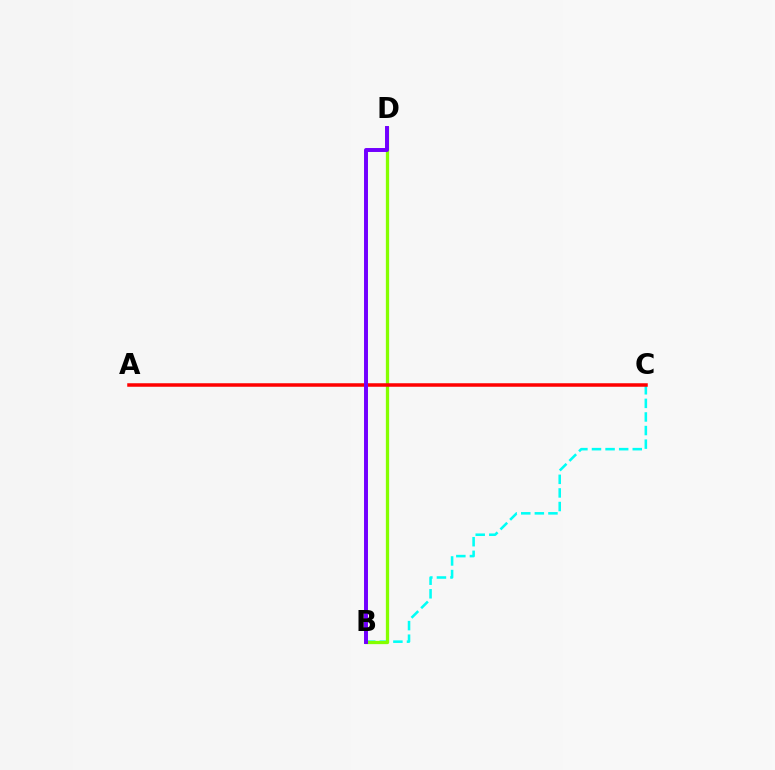{('B', 'C'): [{'color': '#00fff6', 'line_style': 'dashed', 'thickness': 1.85}], ('B', 'D'): [{'color': '#84ff00', 'line_style': 'solid', 'thickness': 2.36}, {'color': '#7200ff', 'line_style': 'solid', 'thickness': 2.85}], ('A', 'C'): [{'color': '#ff0000', 'line_style': 'solid', 'thickness': 2.52}]}